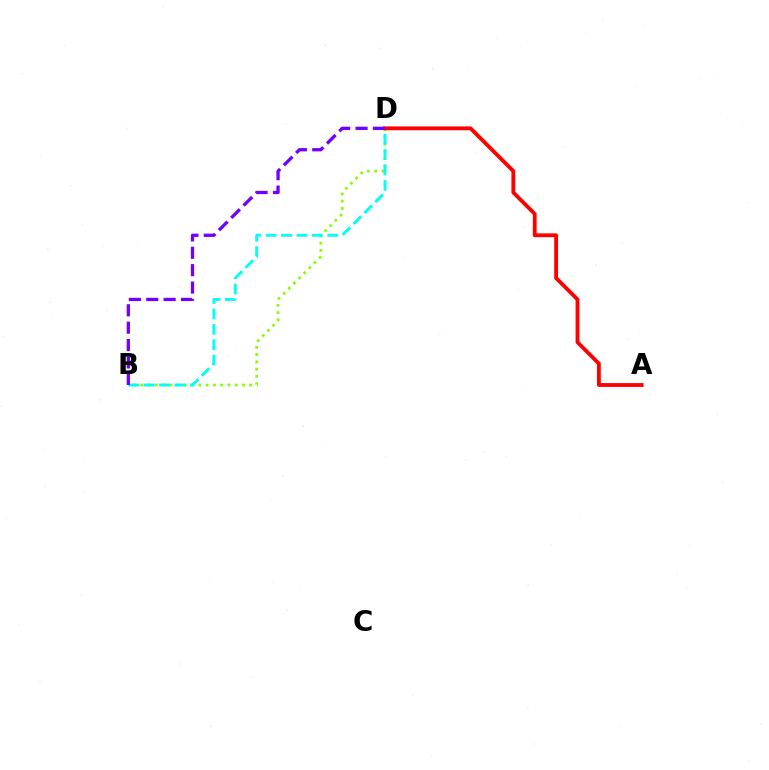{('B', 'D'): [{'color': '#84ff00', 'line_style': 'dotted', 'thickness': 1.97}, {'color': '#00fff6', 'line_style': 'dashed', 'thickness': 2.09}, {'color': '#7200ff', 'line_style': 'dashed', 'thickness': 2.36}], ('A', 'D'): [{'color': '#ff0000', 'line_style': 'solid', 'thickness': 2.76}]}